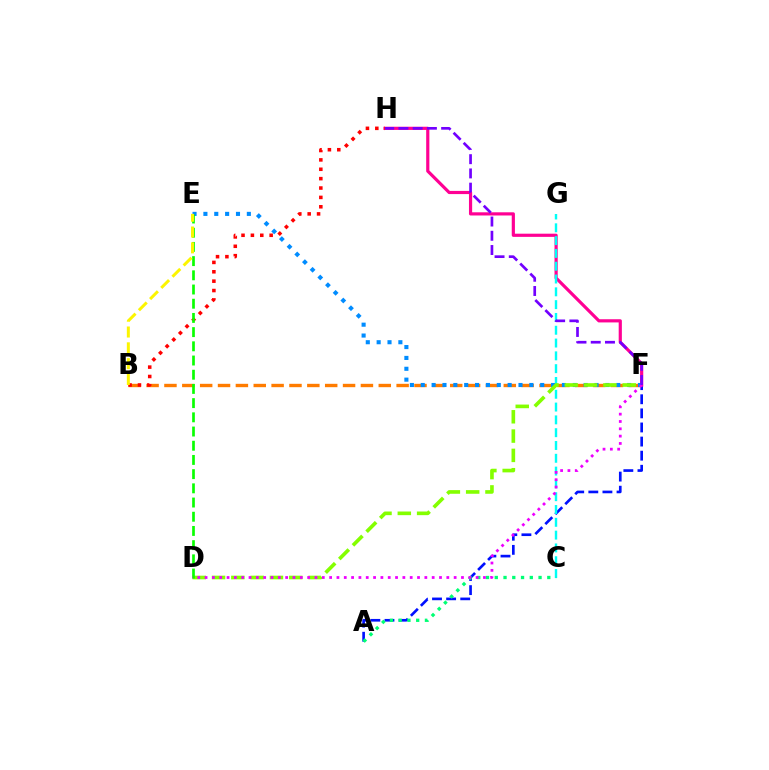{('A', 'F'): [{'color': '#0010ff', 'line_style': 'dashed', 'thickness': 1.92}], ('F', 'H'): [{'color': '#ff0094', 'line_style': 'solid', 'thickness': 2.29}, {'color': '#7200ff', 'line_style': 'dashed', 'thickness': 1.93}], ('B', 'F'): [{'color': '#ff7c00', 'line_style': 'dashed', 'thickness': 2.43}], ('C', 'G'): [{'color': '#00fff6', 'line_style': 'dashed', 'thickness': 1.74}], ('B', 'H'): [{'color': '#ff0000', 'line_style': 'dotted', 'thickness': 2.55}], ('E', 'F'): [{'color': '#008cff', 'line_style': 'dotted', 'thickness': 2.95}], ('A', 'C'): [{'color': '#00ff74', 'line_style': 'dotted', 'thickness': 2.38}], ('D', 'F'): [{'color': '#84ff00', 'line_style': 'dashed', 'thickness': 2.62}, {'color': '#ee00ff', 'line_style': 'dotted', 'thickness': 1.99}], ('D', 'E'): [{'color': '#08ff00', 'line_style': 'dashed', 'thickness': 1.93}], ('B', 'E'): [{'color': '#fcf500', 'line_style': 'dashed', 'thickness': 2.15}]}